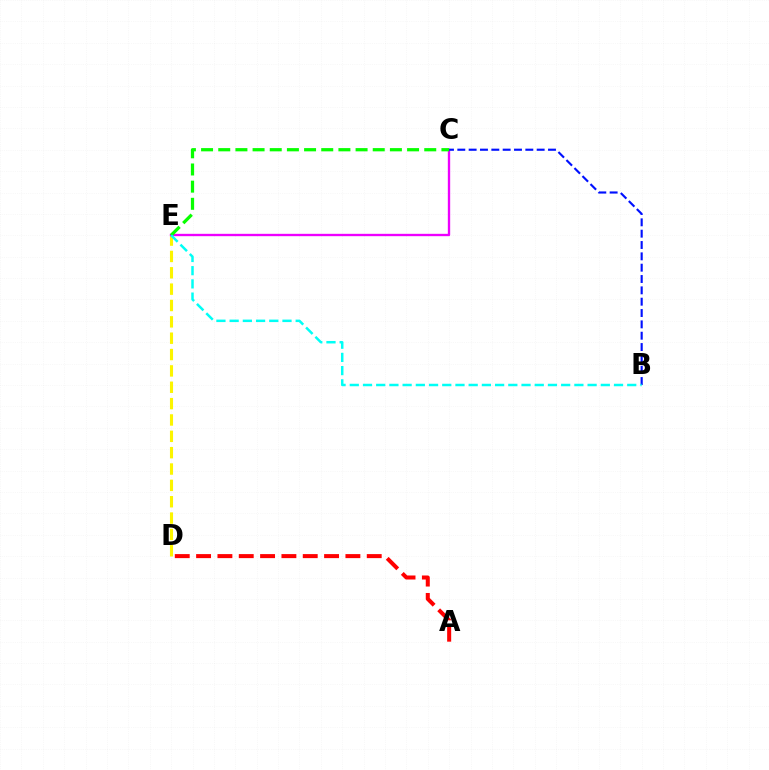{('D', 'E'): [{'color': '#fcf500', 'line_style': 'dashed', 'thickness': 2.22}], ('C', 'E'): [{'color': '#ee00ff', 'line_style': 'solid', 'thickness': 1.69}, {'color': '#08ff00', 'line_style': 'dashed', 'thickness': 2.33}], ('A', 'D'): [{'color': '#ff0000', 'line_style': 'dashed', 'thickness': 2.9}], ('B', 'C'): [{'color': '#0010ff', 'line_style': 'dashed', 'thickness': 1.54}], ('B', 'E'): [{'color': '#00fff6', 'line_style': 'dashed', 'thickness': 1.79}]}